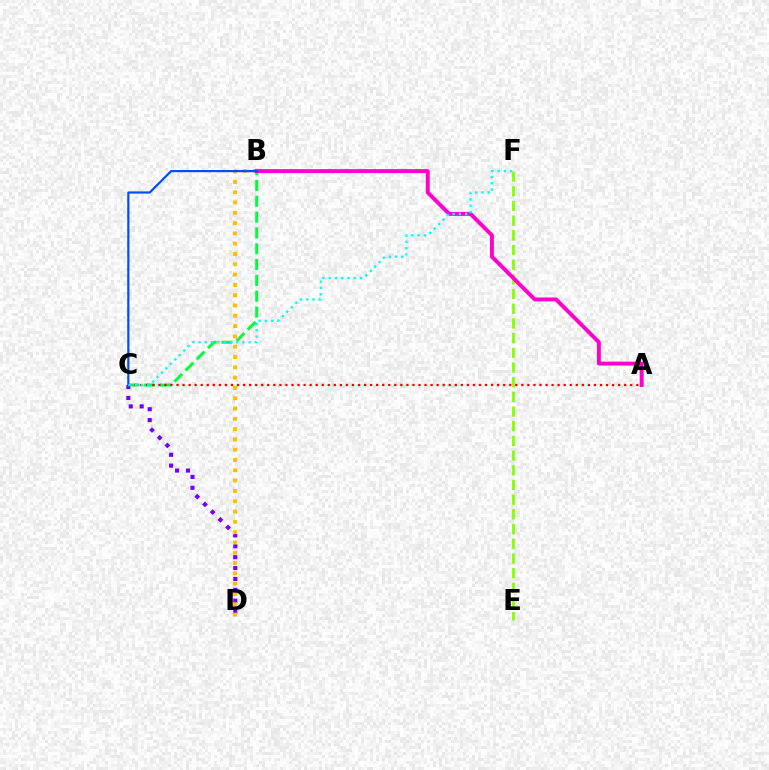{('B', 'C'): [{'color': '#00ff39', 'line_style': 'dashed', 'thickness': 2.15}, {'color': '#004bff', 'line_style': 'solid', 'thickness': 1.57}], ('C', 'D'): [{'color': '#7200ff', 'line_style': 'dotted', 'thickness': 2.96}], ('E', 'F'): [{'color': '#84ff00', 'line_style': 'dashed', 'thickness': 1.99}], ('B', 'D'): [{'color': '#ffbd00', 'line_style': 'dotted', 'thickness': 2.8}], ('A', 'C'): [{'color': '#ff0000', 'line_style': 'dotted', 'thickness': 1.64}], ('A', 'B'): [{'color': '#ff00cf', 'line_style': 'solid', 'thickness': 2.82}], ('C', 'F'): [{'color': '#00fff6', 'line_style': 'dotted', 'thickness': 1.7}]}